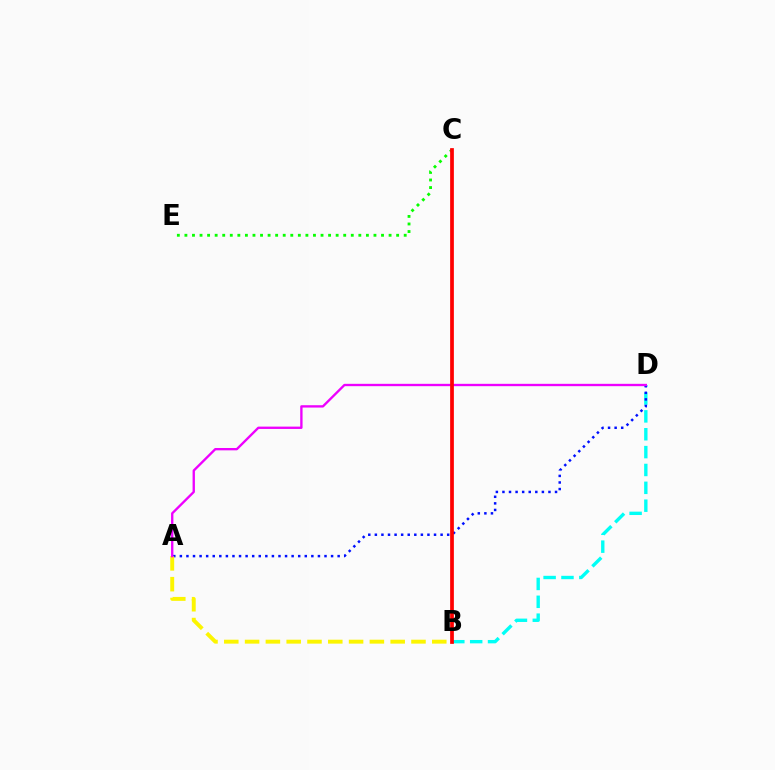{('B', 'D'): [{'color': '#00fff6', 'line_style': 'dashed', 'thickness': 2.43}], ('C', 'E'): [{'color': '#08ff00', 'line_style': 'dotted', 'thickness': 2.05}], ('A', 'D'): [{'color': '#0010ff', 'line_style': 'dotted', 'thickness': 1.79}, {'color': '#ee00ff', 'line_style': 'solid', 'thickness': 1.69}], ('A', 'B'): [{'color': '#fcf500', 'line_style': 'dashed', 'thickness': 2.83}], ('B', 'C'): [{'color': '#ff0000', 'line_style': 'solid', 'thickness': 2.69}]}